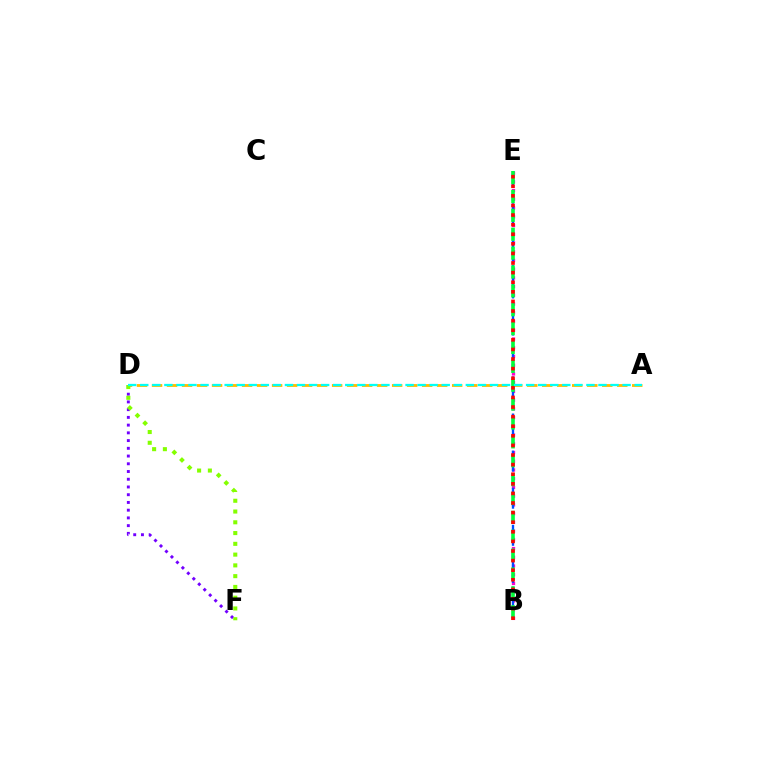{('A', 'D'): [{'color': '#ffbd00', 'line_style': 'dashed', 'thickness': 2.04}, {'color': '#00fff6', 'line_style': 'dashed', 'thickness': 1.64}], ('D', 'F'): [{'color': '#7200ff', 'line_style': 'dotted', 'thickness': 2.1}, {'color': '#84ff00', 'line_style': 'dotted', 'thickness': 2.93}], ('B', 'E'): [{'color': '#ff00cf', 'line_style': 'dotted', 'thickness': 2.37}, {'color': '#004bff', 'line_style': 'dashed', 'thickness': 1.68}, {'color': '#00ff39', 'line_style': 'dashed', 'thickness': 2.56}, {'color': '#ff0000', 'line_style': 'dotted', 'thickness': 2.61}]}